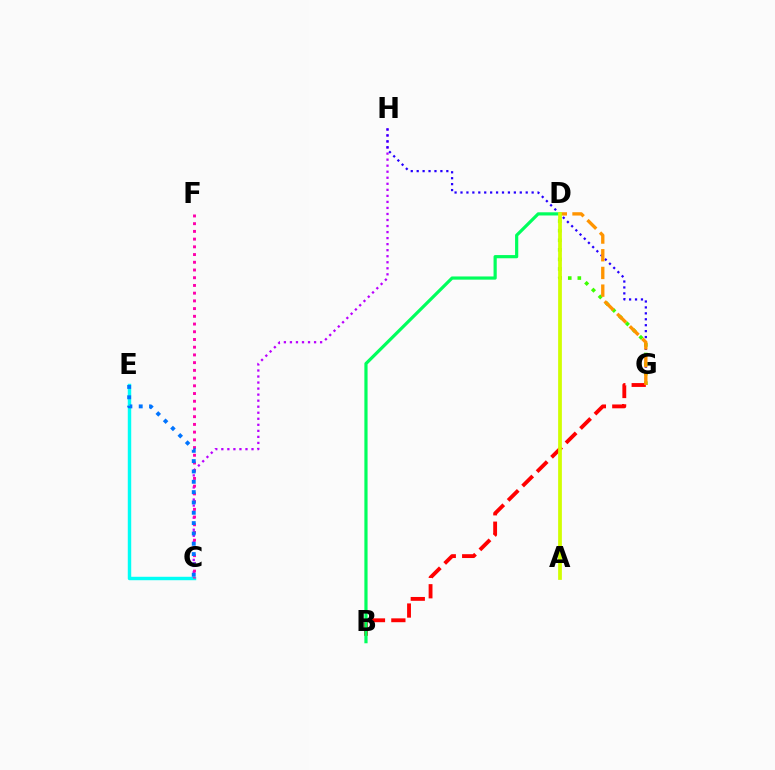{('C', 'E'): [{'color': '#00fff6', 'line_style': 'solid', 'thickness': 2.48}, {'color': '#0074ff', 'line_style': 'dotted', 'thickness': 2.81}], ('C', 'H'): [{'color': '#b900ff', 'line_style': 'dotted', 'thickness': 1.64}], ('G', 'H'): [{'color': '#2500ff', 'line_style': 'dotted', 'thickness': 1.61}], ('D', 'G'): [{'color': '#3dff00', 'line_style': 'dotted', 'thickness': 2.6}, {'color': '#ff9400', 'line_style': 'dashed', 'thickness': 2.4}], ('B', 'G'): [{'color': '#ff0000', 'line_style': 'dashed', 'thickness': 2.77}], ('C', 'F'): [{'color': '#ff00ac', 'line_style': 'dotted', 'thickness': 2.1}], ('B', 'D'): [{'color': '#00ff5c', 'line_style': 'solid', 'thickness': 2.3}], ('A', 'D'): [{'color': '#d1ff00', 'line_style': 'solid', 'thickness': 2.69}]}